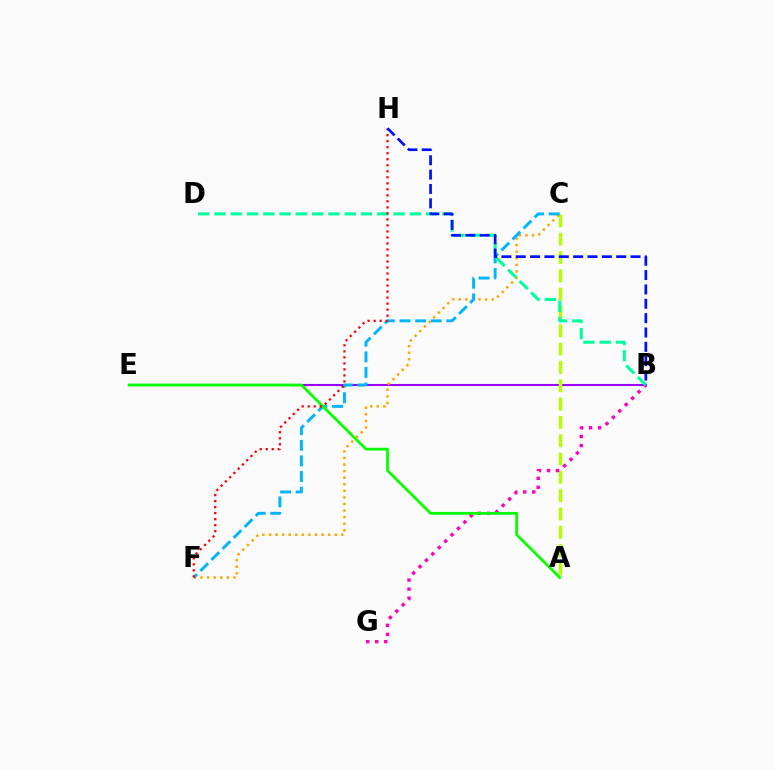{('B', 'E'): [{'color': '#9b00ff', 'line_style': 'solid', 'thickness': 1.5}], ('A', 'C'): [{'color': '#b3ff00', 'line_style': 'dashed', 'thickness': 2.49}], ('B', 'G'): [{'color': '#ff00bd', 'line_style': 'dotted', 'thickness': 2.45}], ('C', 'F'): [{'color': '#ffa500', 'line_style': 'dotted', 'thickness': 1.79}, {'color': '#00b5ff', 'line_style': 'dashed', 'thickness': 2.12}], ('B', 'D'): [{'color': '#00ff9d', 'line_style': 'dashed', 'thickness': 2.21}], ('A', 'E'): [{'color': '#08ff00', 'line_style': 'solid', 'thickness': 2.0}], ('F', 'H'): [{'color': '#ff0000', 'line_style': 'dotted', 'thickness': 1.63}], ('B', 'H'): [{'color': '#0010ff', 'line_style': 'dashed', 'thickness': 1.95}]}